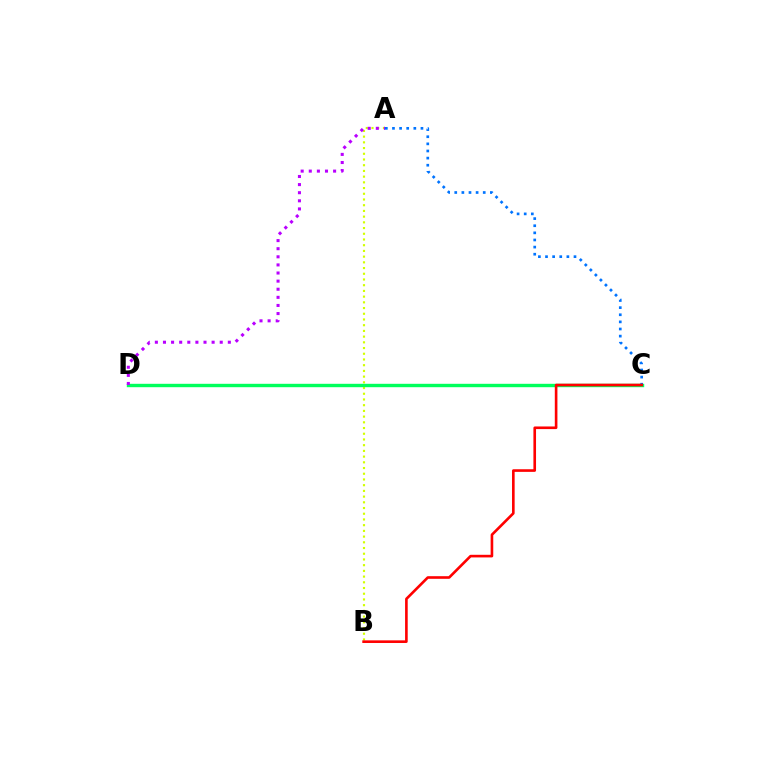{('A', 'B'): [{'color': '#d1ff00', 'line_style': 'dotted', 'thickness': 1.55}], ('C', 'D'): [{'color': '#00ff5c', 'line_style': 'solid', 'thickness': 2.44}], ('A', 'C'): [{'color': '#0074ff', 'line_style': 'dotted', 'thickness': 1.93}], ('B', 'C'): [{'color': '#ff0000', 'line_style': 'solid', 'thickness': 1.89}], ('A', 'D'): [{'color': '#b900ff', 'line_style': 'dotted', 'thickness': 2.2}]}